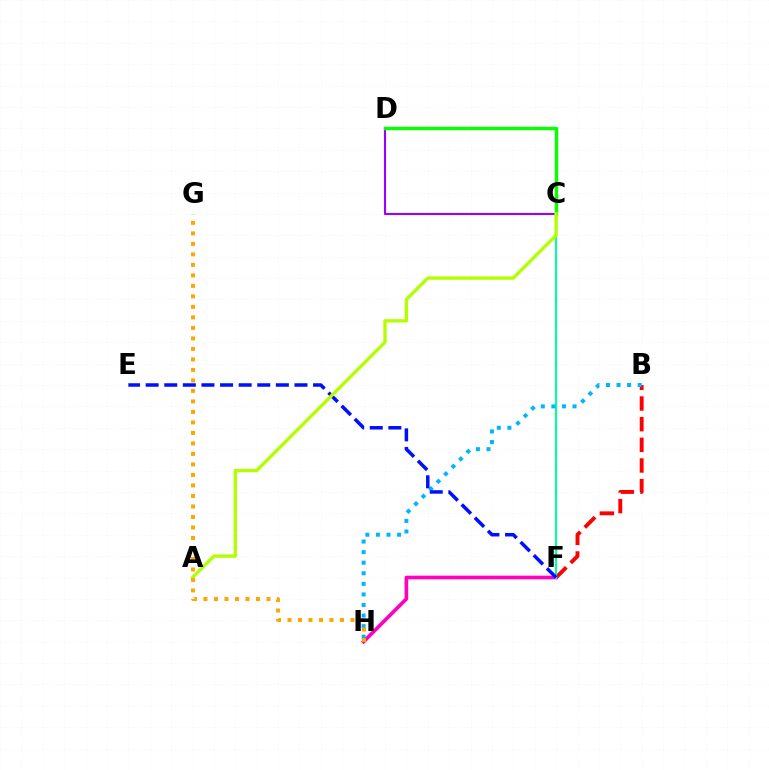{('B', 'F'): [{'color': '#ff0000', 'line_style': 'dashed', 'thickness': 2.81}], ('F', 'H'): [{'color': '#ff00bd', 'line_style': 'solid', 'thickness': 2.64}], ('C', 'D'): [{'color': '#9b00ff', 'line_style': 'solid', 'thickness': 1.52}, {'color': '#08ff00', 'line_style': 'solid', 'thickness': 2.47}], ('C', 'F'): [{'color': '#00ff9d', 'line_style': 'solid', 'thickness': 1.52}], ('B', 'H'): [{'color': '#00b5ff', 'line_style': 'dotted', 'thickness': 2.87}], ('E', 'F'): [{'color': '#0010ff', 'line_style': 'dashed', 'thickness': 2.53}], ('A', 'C'): [{'color': '#b3ff00', 'line_style': 'solid', 'thickness': 2.41}], ('G', 'H'): [{'color': '#ffa500', 'line_style': 'dotted', 'thickness': 2.85}]}